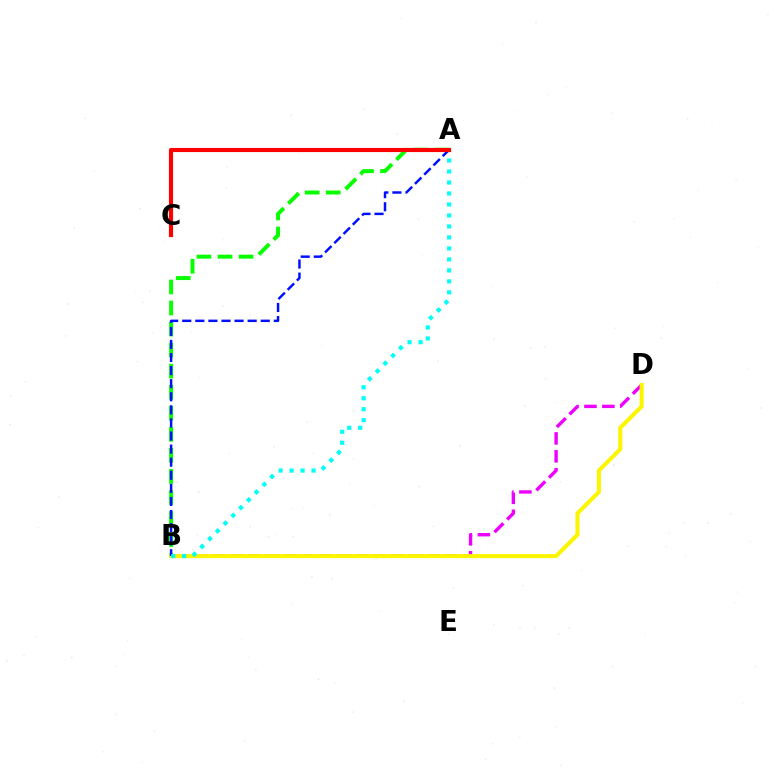{('A', 'B'): [{'color': '#08ff00', 'line_style': 'dashed', 'thickness': 2.86}, {'color': '#0010ff', 'line_style': 'dashed', 'thickness': 1.78}, {'color': '#00fff6', 'line_style': 'dotted', 'thickness': 2.99}], ('B', 'D'): [{'color': '#ee00ff', 'line_style': 'dashed', 'thickness': 2.44}, {'color': '#fcf500', 'line_style': 'solid', 'thickness': 2.92}], ('A', 'C'): [{'color': '#ff0000', 'line_style': 'solid', 'thickness': 2.98}]}